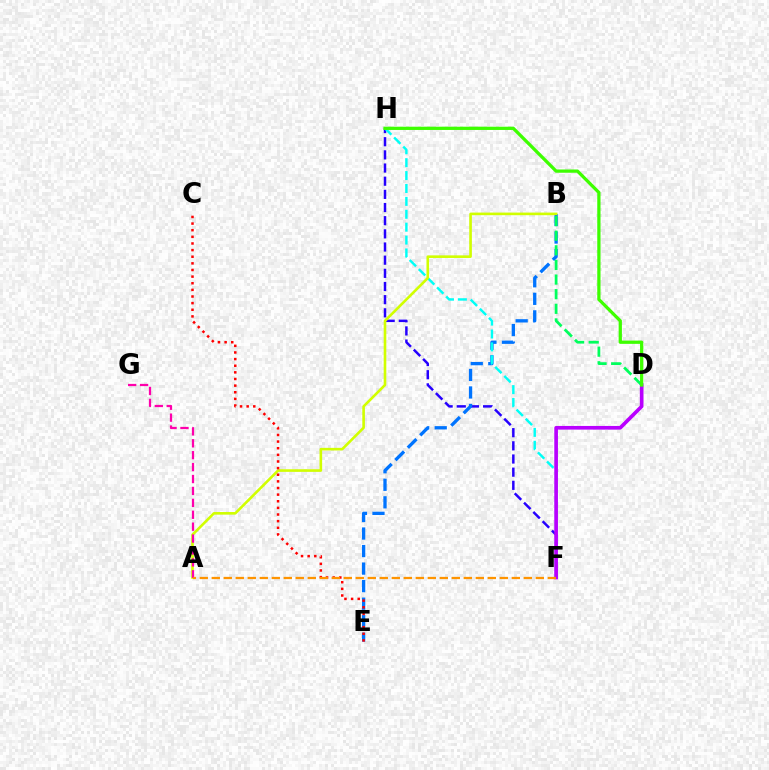{('F', 'H'): [{'color': '#2500ff', 'line_style': 'dashed', 'thickness': 1.79}, {'color': '#00fff6', 'line_style': 'dashed', 'thickness': 1.75}], ('B', 'E'): [{'color': '#0074ff', 'line_style': 'dashed', 'thickness': 2.38}], ('D', 'F'): [{'color': '#b900ff', 'line_style': 'solid', 'thickness': 2.63}], ('A', 'B'): [{'color': '#d1ff00', 'line_style': 'solid', 'thickness': 1.88}], ('B', 'D'): [{'color': '#00ff5c', 'line_style': 'dashed', 'thickness': 1.99}], ('A', 'G'): [{'color': '#ff00ac', 'line_style': 'dashed', 'thickness': 1.62}], ('C', 'E'): [{'color': '#ff0000', 'line_style': 'dotted', 'thickness': 1.8}], ('A', 'F'): [{'color': '#ff9400', 'line_style': 'dashed', 'thickness': 1.63}], ('D', 'H'): [{'color': '#3dff00', 'line_style': 'solid', 'thickness': 2.34}]}